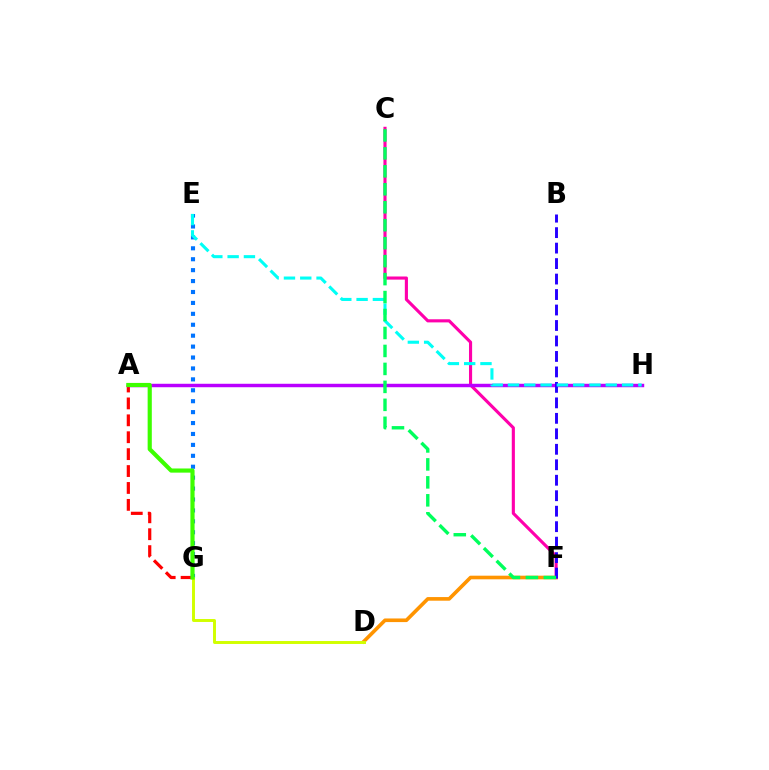{('D', 'F'): [{'color': '#ff9400', 'line_style': 'solid', 'thickness': 2.61}], ('A', 'G'): [{'color': '#ff0000', 'line_style': 'dashed', 'thickness': 2.3}, {'color': '#3dff00', 'line_style': 'solid', 'thickness': 2.99}], ('C', 'F'): [{'color': '#ff00ac', 'line_style': 'solid', 'thickness': 2.25}, {'color': '#00ff5c', 'line_style': 'dashed', 'thickness': 2.44}], ('A', 'H'): [{'color': '#b900ff', 'line_style': 'solid', 'thickness': 2.49}], ('E', 'G'): [{'color': '#0074ff', 'line_style': 'dotted', 'thickness': 2.97}], ('B', 'F'): [{'color': '#2500ff', 'line_style': 'dashed', 'thickness': 2.1}], ('E', 'H'): [{'color': '#00fff6', 'line_style': 'dashed', 'thickness': 2.21}], ('D', 'G'): [{'color': '#d1ff00', 'line_style': 'solid', 'thickness': 2.12}]}